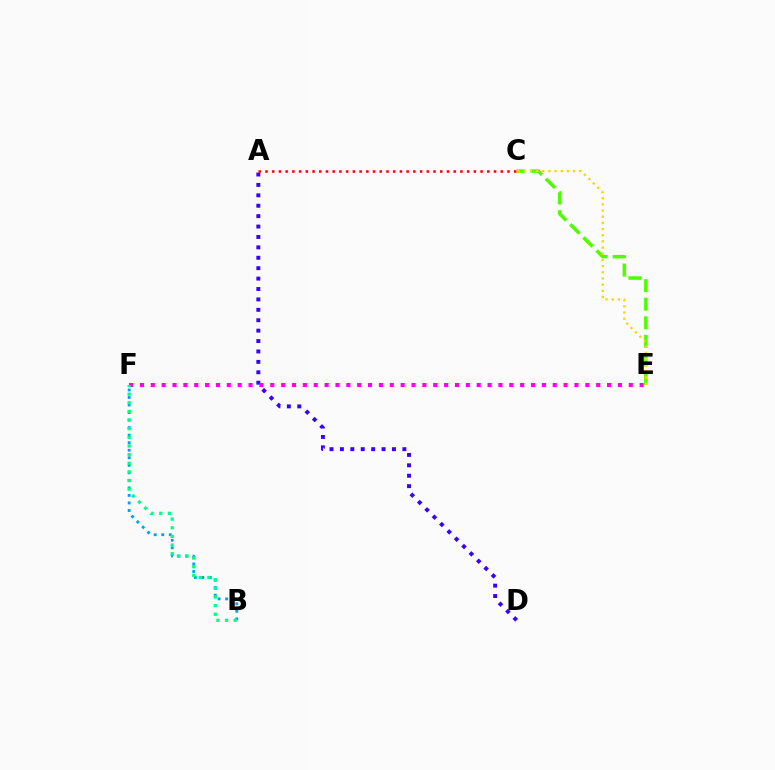{('C', 'E'): [{'color': '#4fff00', 'line_style': 'dashed', 'thickness': 2.52}, {'color': '#ffd500', 'line_style': 'dotted', 'thickness': 1.68}], ('B', 'F'): [{'color': '#009eff', 'line_style': 'dotted', 'thickness': 2.05}, {'color': '#00ff86', 'line_style': 'dotted', 'thickness': 2.35}], ('A', 'D'): [{'color': '#3700ff', 'line_style': 'dotted', 'thickness': 2.83}], ('E', 'F'): [{'color': '#ff00ed', 'line_style': 'dotted', 'thickness': 2.95}], ('A', 'C'): [{'color': '#ff0000', 'line_style': 'dotted', 'thickness': 1.83}]}